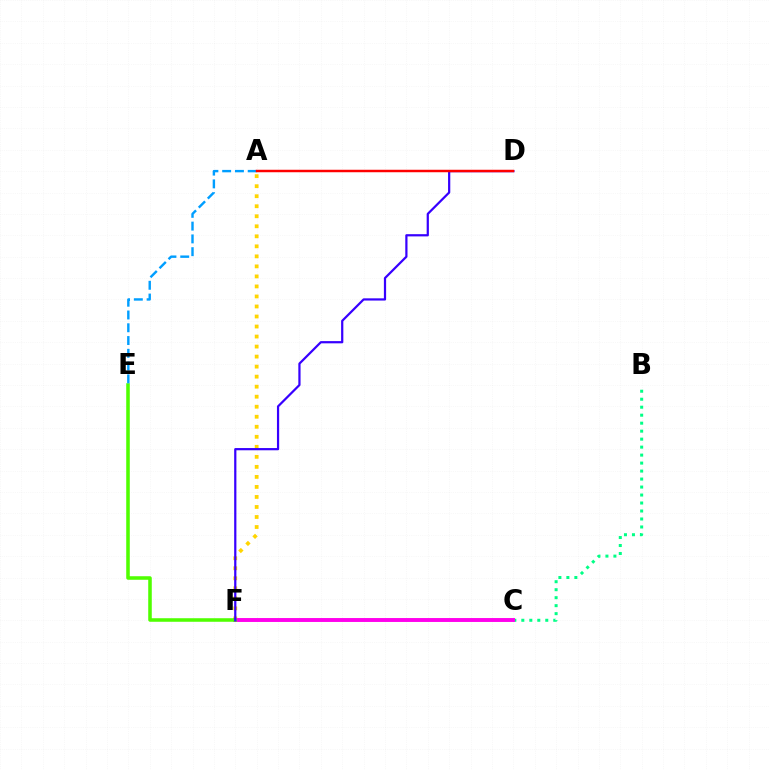{('A', 'F'): [{'color': '#ffd500', 'line_style': 'dotted', 'thickness': 2.72}], ('B', 'C'): [{'color': '#00ff86', 'line_style': 'dotted', 'thickness': 2.17}], ('C', 'F'): [{'color': '#ff00ed', 'line_style': 'solid', 'thickness': 2.81}], ('E', 'F'): [{'color': '#4fff00', 'line_style': 'solid', 'thickness': 2.55}], ('D', 'F'): [{'color': '#3700ff', 'line_style': 'solid', 'thickness': 1.6}], ('A', 'E'): [{'color': '#009eff', 'line_style': 'dashed', 'thickness': 1.74}], ('A', 'D'): [{'color': '#ff0000', 'line_style': 'solid', 'thickness': 1.78}]}